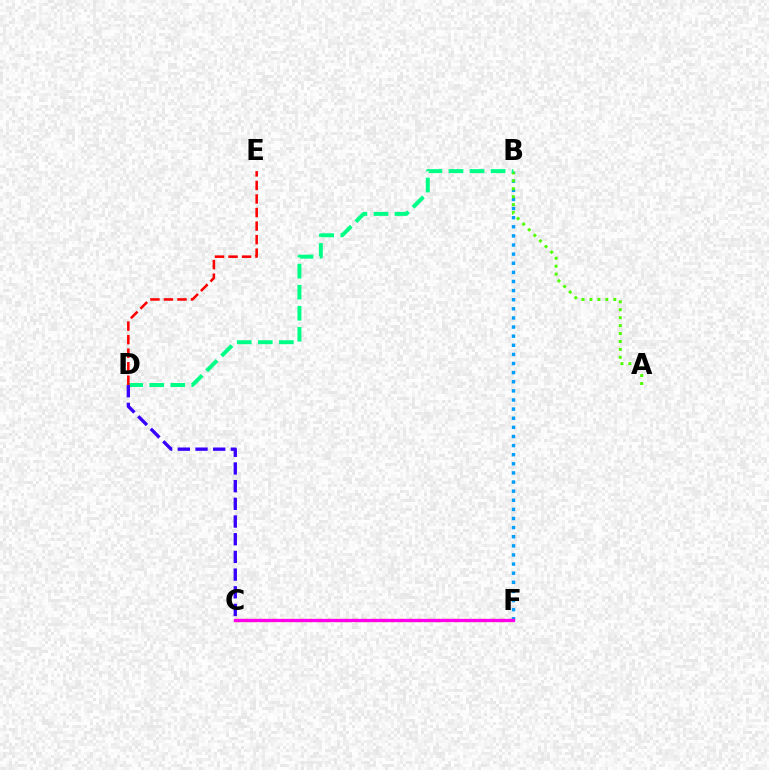{('C', 'F'): [{'color': '#ffd500', 'line_style': 'dotted', 'thickness': 2.49}, {'color': '#ff00ed', 'line_style': 'solid', 'thickness': 2.38}], ('B', 'F'): [{'color': '#009eff', 'line_style': 'dotted', 'thickness': 2.48}], ('A', 'B'): [{'color': '#4fff00', 'line_style': 'dotted', 'thickness': 2.15}], ('B', 'D'): [{'color': '#00ff86', 'line_style': 'dashed', 'thickness': 2.86}], ('C', 'D'): [{'color': '#3700ff', 'line_style': 'dashed', 'thickness': 2.4}], ('D', 'E'): [{'color': '#ff0000', 'line_style': 'dashed', 'thickness': 1.84}]}